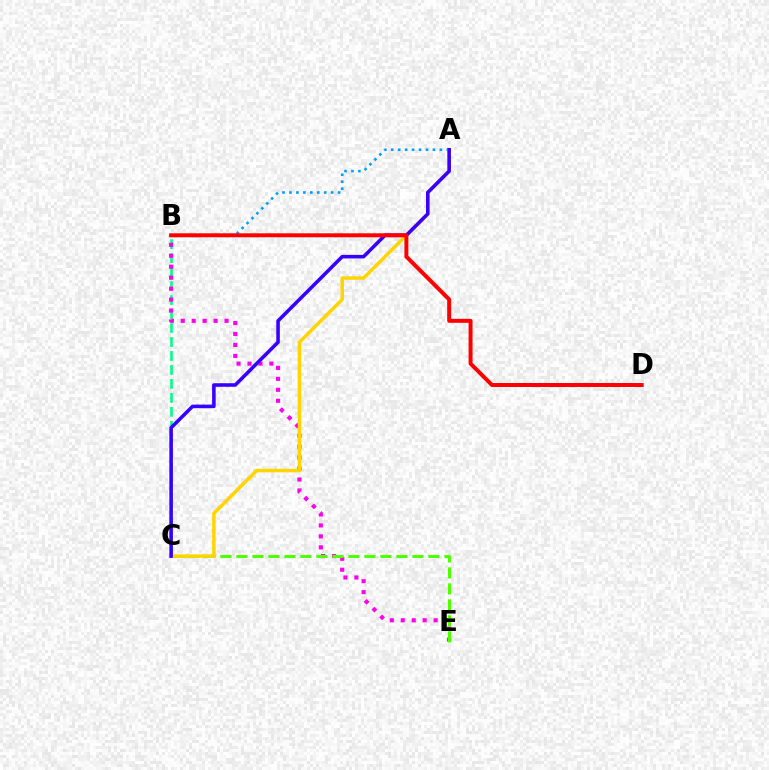{('B', 'C'): [{'color': '#00ff86', 'line_style': 'dashed', 'thickness': 1.9}], ('B', 'E'): [{'color': '#ff00ed', 'line_style': 'dotted', 'thickness': 2.98}], ('C', 'E'): [{'color': '#4fff00', 'line_style': 'dashed', 'thickness': 2.17}], ('A', 'B'): [{'color': '#009eff', 'line_style': 'dotted', 'thickness': 1.89}], ('A', 'C'): [{'color': '#ffd500', 'line_style': 'solid', 'thickness': 2.52}, {'color': '#3700ff', 'line_style': 'solid', 'thickness': 2.56}], ('B', 'D'): [{'color': '#ff0000', 'line_style': 'solid', 'thickness': 2.85}]}